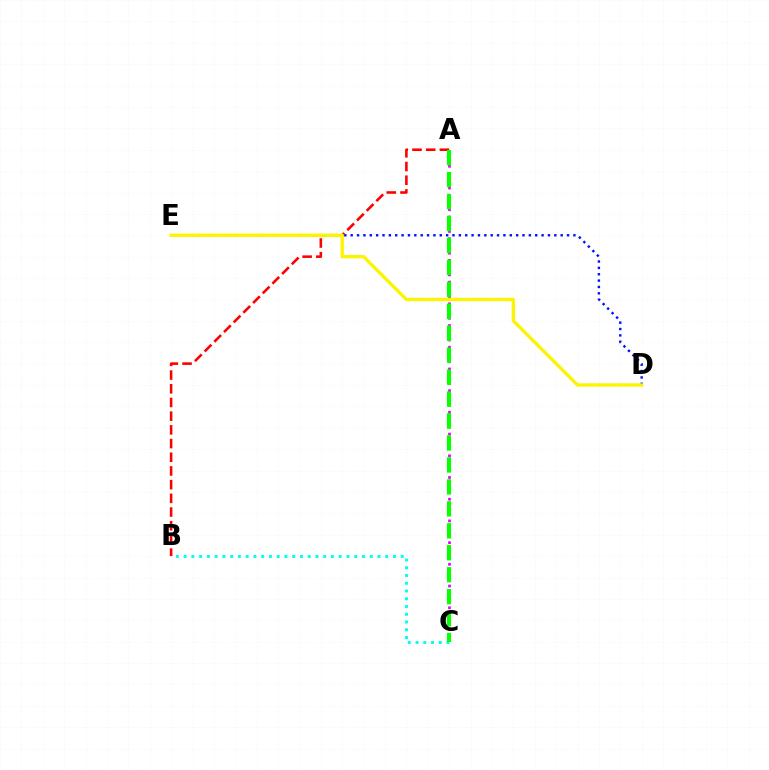{('A', 'C'): [{'color': '#ee00ff', 'line_style': 'dotted', 'thickness': 1.97}, {'color': '#08ff00', 'line_style': 'dashed', 'thickness': 2.98}], ('D', 'E'): [{'color': '#0010ff', 'line_style': 'dotted', 'thickness': 1.73}, {'color': '#fcf500', 'line_style': 'solid', 'thickness': 2.41}], ('A', 'B'): [{'color': '#ff0000', 'line_style': 'dashed', 'thickness': 1.86}], ('B', 'C'): [{'color': '#00fff6', 'line_style': 'dotted', 'thickness': 2.11}]}